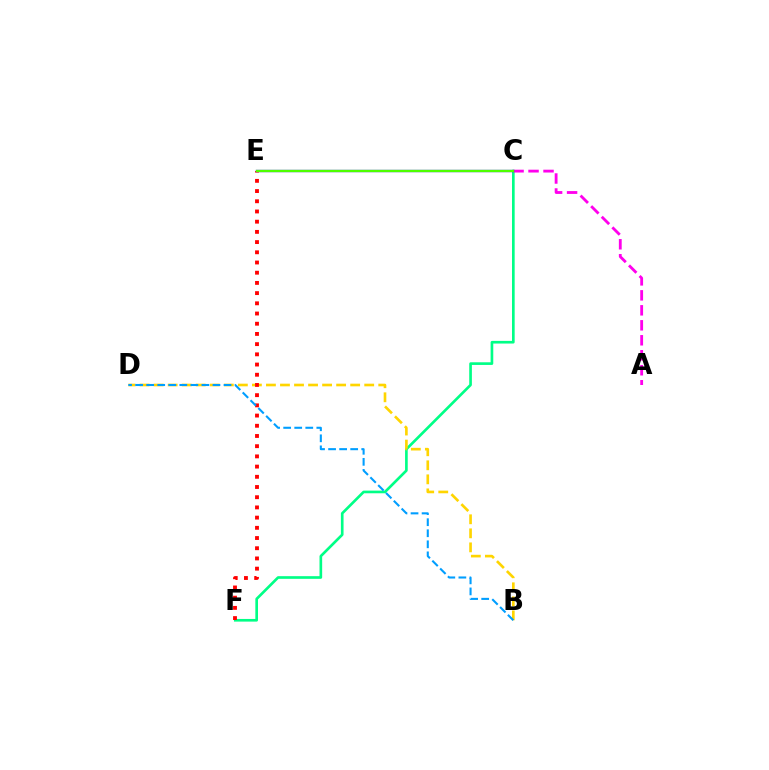{('C', 'F'): [{'color': '#00ff86', 'line_style': 'solid', 'thickness': 1.92}], ('B', 'D'): [{'color': '#ffd500', 'line_style': 'dashed', 'thickness': 1.91}, {'color': '#009eff', 'line_style': 'dashed', 'thickness': 1.5}], ('E', 'F'): [{'color': '#ff0000', 'line_style': 'dotted', 'thickness': 2.77}], ('A', 'C'): [{'color': '#ff00ed', 'line_style': 'dashed', 'thickness': 2.04}], ('C', 'E'): [{'color': '#3700ff', 'line_style': 'solid', 'thickness': 1.66}, {'color': '#4fff00', 'line_style': 'solid', 'thickness': 1.65}]}